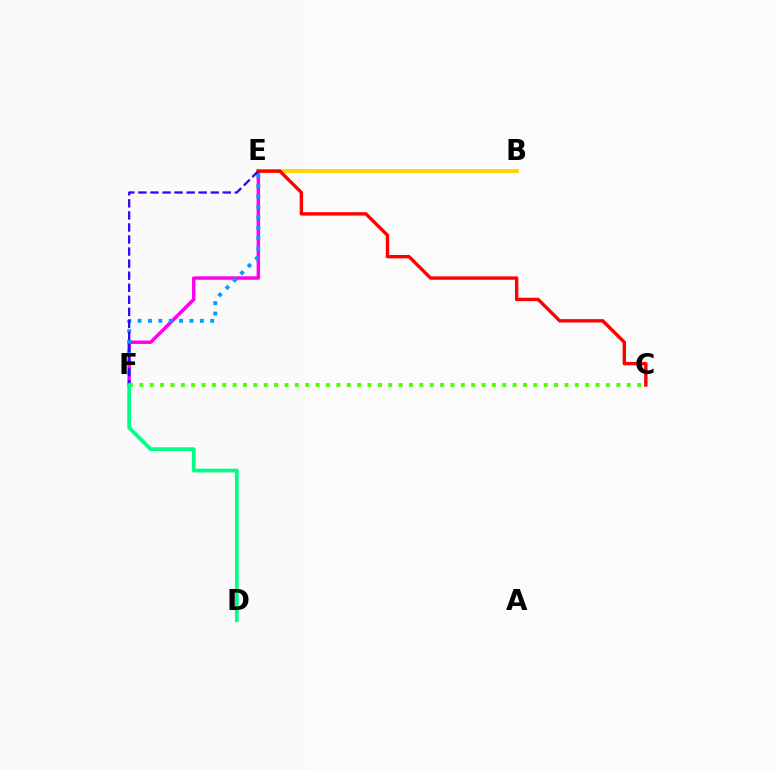{('E', 'F'): [{'color': '#ff00ed', 'line_style': 'solid', 'thickness': 2.48}, {'color': '#009eff', 'line_style': 'dotted', 'thickness': 2.82}, {'color': '#3700ff', 'line_style': 'dashed', 'thickness': 1.64}], ('B', 'E'): [{'color': '#ffd500', 'line_style': 'solid', 'thickness': 2.77}], ('C', 'E'): [{'color': '#ff0000', 'line_style': 'solid', 'thickness': 2.44}], ('C', 'F'): [{'color': '#4fff00', 'line_style': 'dotted', 'thickness': 2.82}], ('D', 'F'): [{'color': '#00ff86', 'line_style': 'solid', 'thickness': 2.7}]}